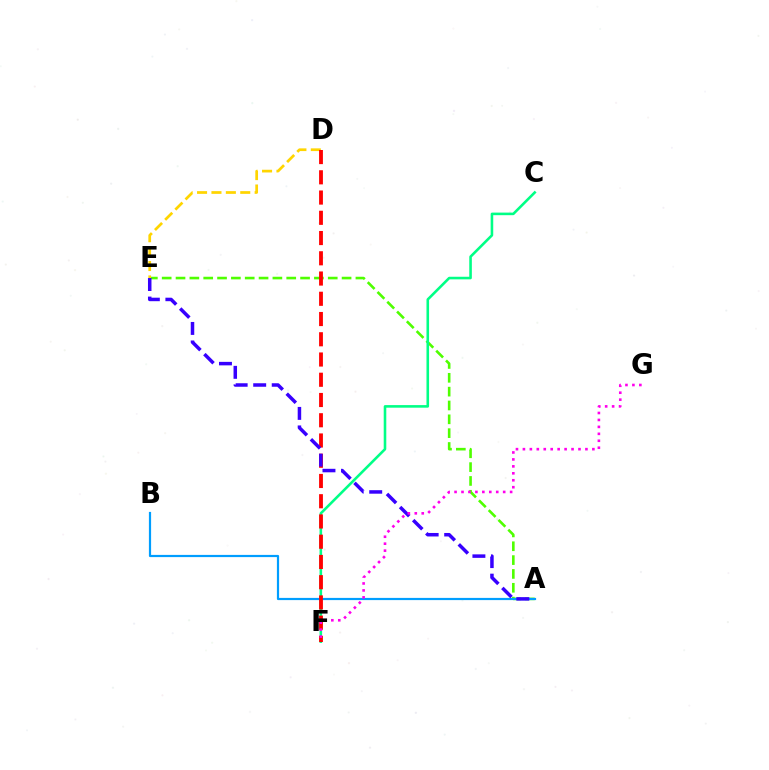{('A', 'E'): [{'color': '#4fff00', 'line_style': 'dashed', 'thickness': 1.88}, {'color': '#3700ff', 'line_style': 'dashed', 'thickness': 2.52}], ('A', 'B'): [{'color': '#009eff', 'line_style': 'solid', 'thickness': 1.58}], ('C', 'F'): [{'color': '#00ff86', 'line_style': 'solid', 'thickness': 1.86}], ('D', 'E'): [{'color': '#ffd500', 'line_style': 'dashed', 'thickness': 1.96}], ('D', 'F'): [{'color': '#ff0000', 'line_style': 'dashed', 'thickness': 2.75}], ('F', 'G'): [{'color': '#ff00ed', 'line_style': 'dotted', 'thickness': 1.89}]}